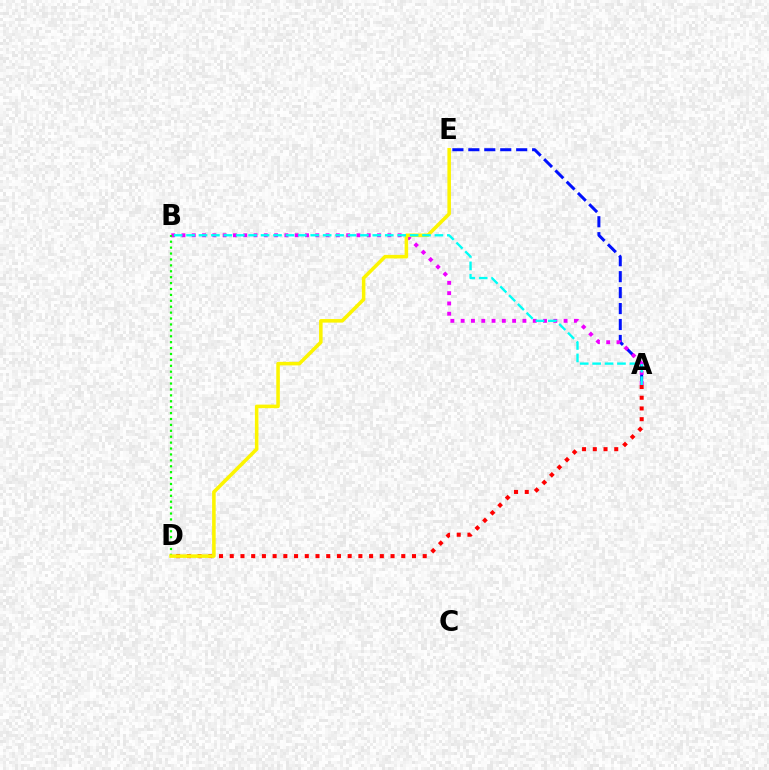{('A', 'E'): [{'color': '#0010ff', 'line_style': 'dashed', 'thickness': 2.17}], ('A', 'D'): [{'color': '#ff0000', 'line_style': 'dotted', 'thickness': 2.91}], ('A', 'B'): [{'color': '#ee00ff', 'line_style': 'dotted', 'thickness': 2.8}, {'color': '#00fff6', 'line_style': 'dashed', 'thickness': 1.69}], ('B', 'D'): [{'color': '#08ff00', 'line_style': 'dotted', 'thickness': 1.61}], ('D', 'E'): [{'color': '#fcf500', 'line_style': 'solid', 'thickness': 2.56}]}